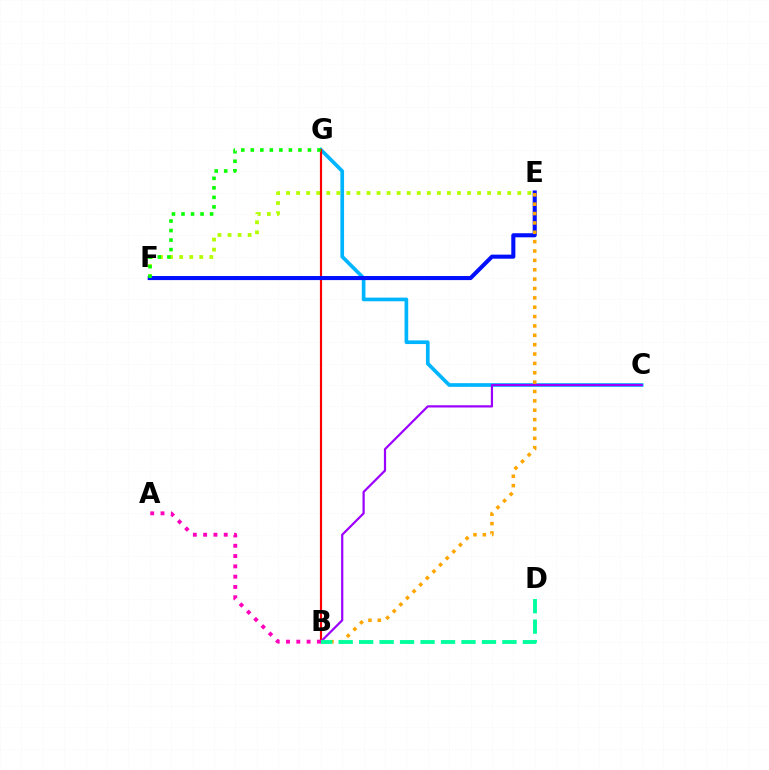{('C', 'G'): [{'color': '#00b5ff', 'line_style': 'solid', 'thickness': 2.65}], ('E', 'F'): [{'color': '#b3ff00', 'line_style': 'dotted', 'thickness': 2.73}, {'color': '#0010ff', 'line_style': 'solid', 'thickness': 2.93}], ('B', 'G'): [{'color': '#ff0000', 'line_style': 'solid', 'thickness': 1.57}], ('B', 'C'): [{'color': '#9b00ff', 'line_style': 'solid', 'thickness': 1.59}], ('B', 'E'): [{'color': '#ffa500', 'line_style': 'dotted', 'thickness': 2.54}], ('B', 'D'): [{'color': '#00ff9d', 'line_style': 'dashed', 'thickness': 2.78}], ('F', 'G'): [{'color': '#08ff00', 'line_style': 'dotted', 'thickness': 2.59}], ('A', 'B'): [{'color': '#ff00bd', 'line_style': 'dotted', 'thickness': 2.8}]}